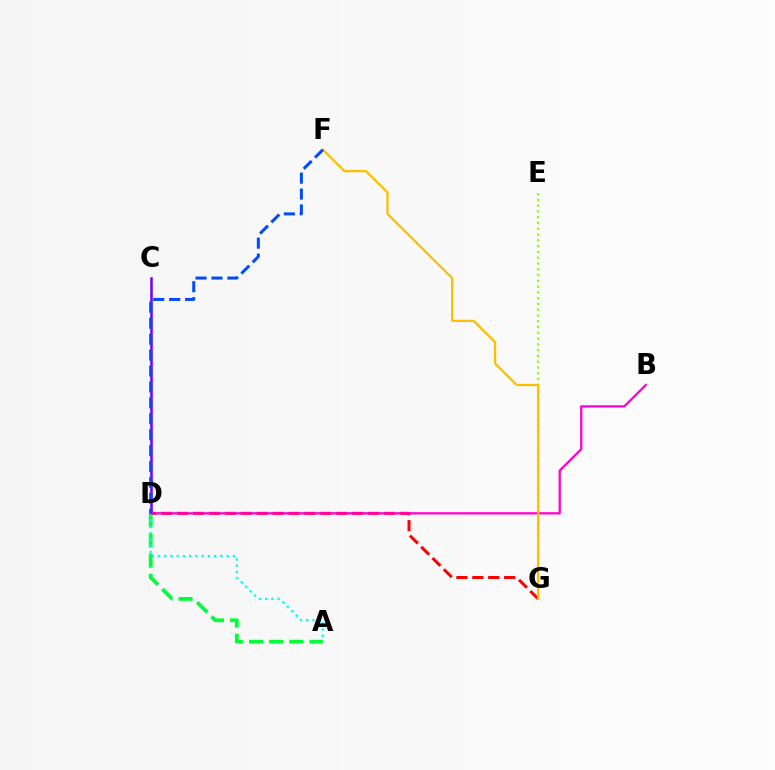{('C', 'D'): [{'color': '#7200ff', 'line_style': 'solid', 'thickness': 1.82}], ('D', 'G'): [{'color': '#ff0000', 'line_style': 'dashed', 'thickness': 2.16}], ('A', 'D'): [{'color': '#00ff39', 'line_style': 'dashed', 'thickness': 2.74}, {'color': '#00fff6', 'line_style': 'dotted', 'thickness': 1.7}], ('E', 'G'): [{'color': '#84ff00', 'line_style': 'dotted', 'thickness': 1.57}], ('B', 'D'): [{'color': '#ff00cf', 'line_style': 'solid', 'thickness': 1.64}], ('F', 'G'): [{'color': '#ffbd00', 'line_style': 'solid', 'thickness': 1.61}], ('D', 'F'): [{'color': '#004bff', 'line_style': 'dashed', 'thickness': 2.16}]}